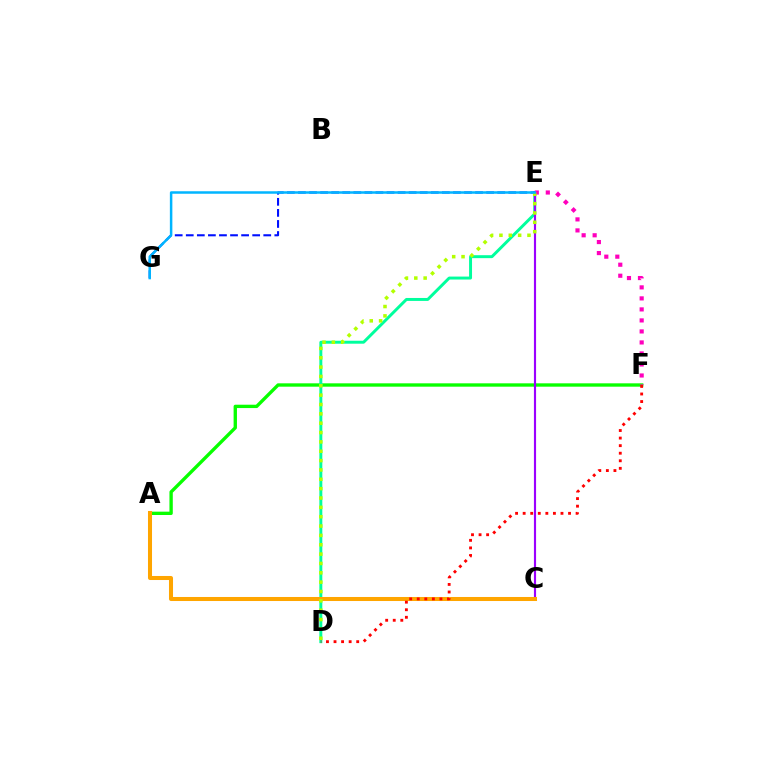{('A', 'F'): [{'color': '#08ff00', 'line_style': 'solid', 'thickness': 2.41}], ('D', 'E'): [{'color': '#00ff9d', 'line_style': 'solid', 'thickness': 2.13}, {'color': '#b3ff00', 'line_style': 'dotted', 'thickness': 2.54}], ('C', 'E'): [{'color': '#9b00ff', 'line_style': 'solid', 'thickness': 1.54}], ('A', 'C'): [{'color': '#ffa500', 'line_style': 'solid', 'thickness': 2.91}], ('E', 'F'): [{'color': '#ff00bd', 'line_style': 'dotted', 'thickness': 2.99}], ('E', 'G'): [{'color': '#0010ff', 'line_style': 'dashed', 'thickness': 1.5}, {'color': '#00b5ff', 'line_style': 'solid', 'thickness': 1.8}], ('D', 'F'): [{'color': '#ff0000', 'line_style': 'dotted', 'thickness': 2.06}]}